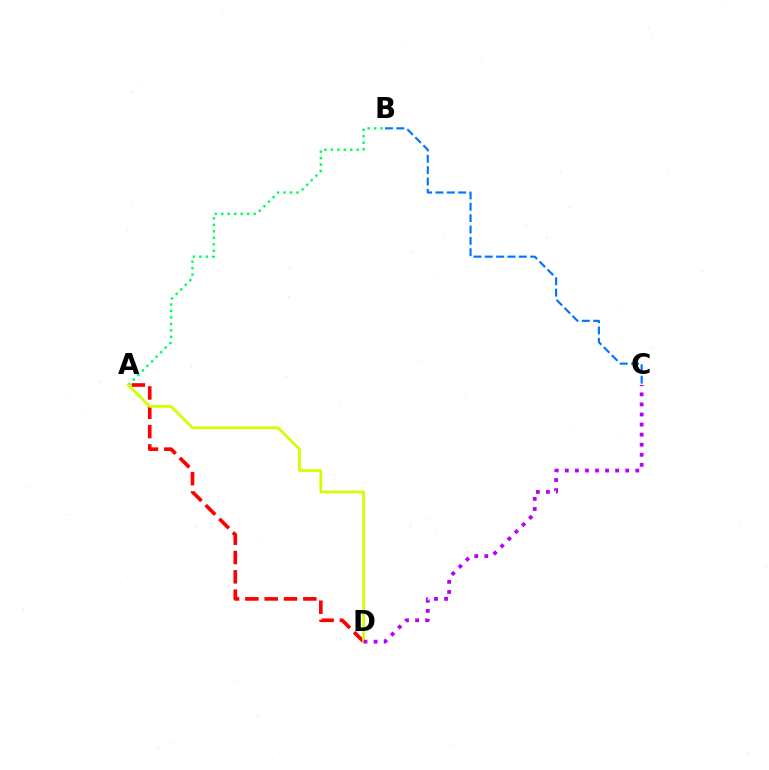{('B', 'C'): [{'color': '#0074ff', 'line_style': 'dashed', 'thickness': 1.54}], ('A', 'B'): [{'color': '#00ff5c', 'line_style': 'dotted', 'thickness': 1.76}], ('A', 'D'): [{'color': '#ff0000', 'line_style': 'dashed', 'thickness': 2.62}, {'color': '#d1ff00', 'line_style': 'solid', 'thickness': 1.99}], ('C', 'D'): [{'color': '#b900ff', 'line_style': 'dotted', 'thickness': 2.74}]}